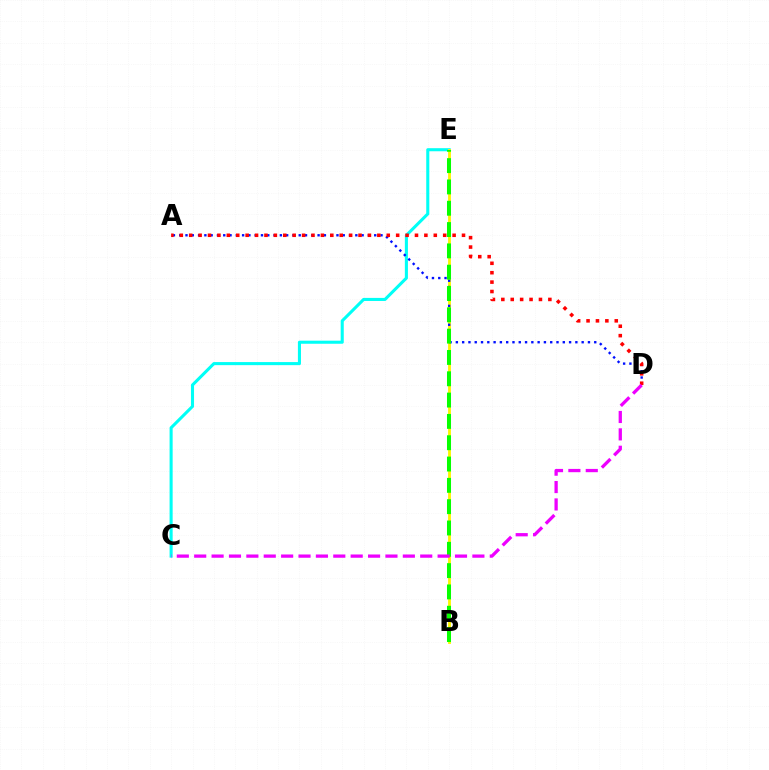{('C', 'E'): [{'color': '#00fff6', 'line_style': 'solid', 'thickness': 2.21}], ('B', 'E'): [{'color': '#fcf500', 'line_style': 'solid', 'thickness': 2.04}, {'color': '#08ff00', 'line_style': 'dashed', 'thickness': 2.9}], ('A', 'D'): [{'color': '#0010ff', 'line_style': 'dotted', 'thickness': 1.71}, {'color': '#ff0000', 'line_style': 'dotted', 'thickness': 2.56}], ('C', 'D'): [{'color': '#ee00ff', 'line_style': 'dashed', 'thickness': 2.36}]}